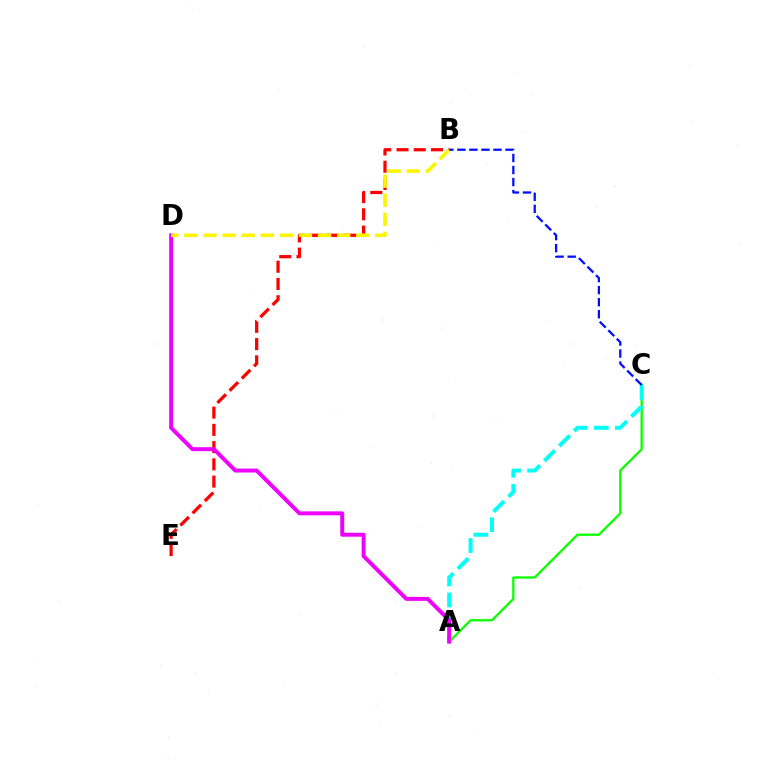{('A', 'C'): [{'color': '#08ff00', 'line_style': 'solid', 'thickness': 1.64}, {'color': '#00fff6', 'line_style': 'dashed', 'thickness': 2.86}], ('B', 'E'): [{'color': '#ff0000', 'line_style': 'dashed', 'thickness': 2.34}], ('A', 'D'): [{'color': '#ee00ff', 'line_style': 'solid', 'thickness': 2.84}], ('B', 'D'): [{'color': '#fcf500', 'line_style': 'dashed', 'thickness': 2.59}], ('B', 'C'): [{'color': '#0010ff', 'line_style': 'dashed', 'thickness': 1.64}]}